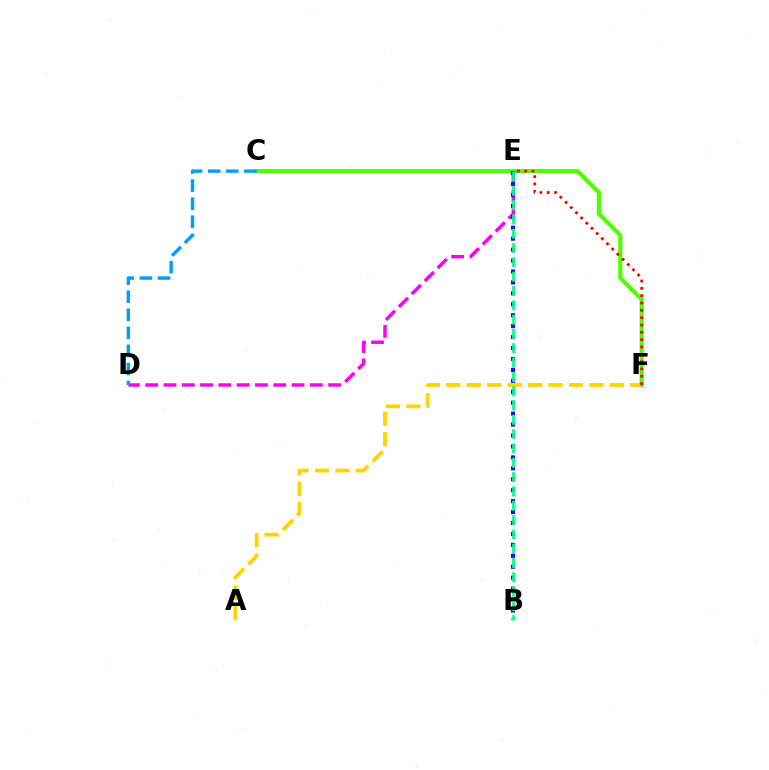{('A', 'F'): [{'color': '#ffd500', 'line_style': 'dashed', 'thickness': 2.78}], ('C', 'F'): [{'color': '#4fff00', 'line_style': 'solid', 'thickness': 2.99}], ('D', 'E'): [{'color': '#ff00ed', 'line_style': 'dashed', 'thickness': 2.49}], ('E', 'F'): [{'color': '#ff0000', 'line_style': 'dotted', 'thickness': 1.99}], ('C', 'D'): [{'color': '#009eff', 'line_style': 'dashed', 'thickness': 2.46}], ('B', 'E'): [{'color': '#3700ff', 'line_style': 'dotted', 'thickness': 2.97}, {'color': '#00ff86', 'line_style': 'dashed', 'thickness': 1.94}]}